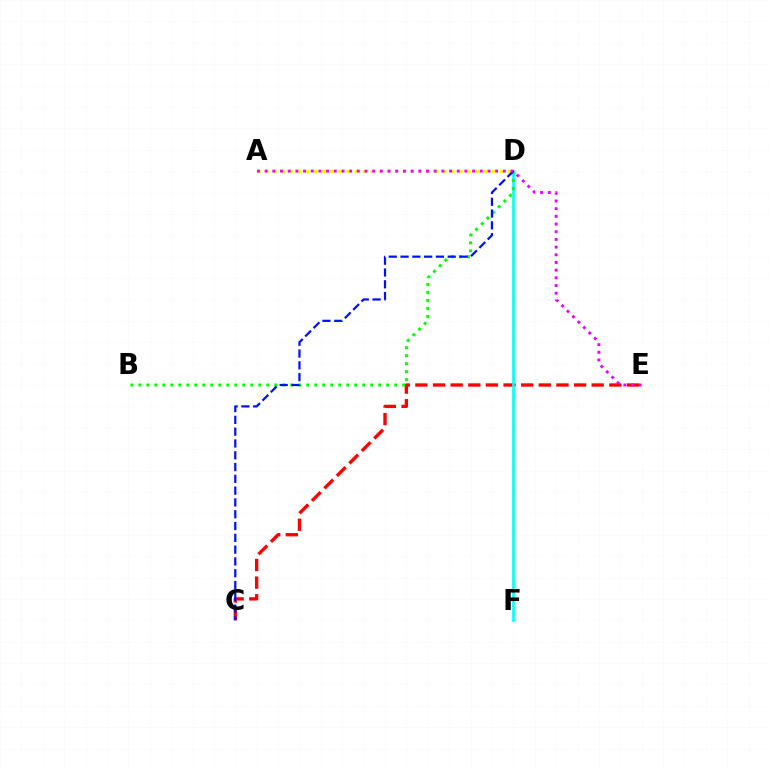{('C', 'E'): [{'color': '#ff0000', 'line_style': 'dashed', 'thickness': 2.4}], ('D', 'F'): [{'color': '#00fff6', 'line_style': 'solid', 'thickness': 1.91}], ('B', 'D'): [{'color': '#08ff00', 'line_style': 'dotted', 'thickness': 2.17}], ('A', 'D'): [{'color': '#fcf500', 'line_style': 'dotted', 'thickness': 2.2}], ('C', 'D'): [{'color': '#0010ff', 'line_style': 'dashed', 'thickness': 1.6}], ('A', 'E'): [{'color': '#ee00ff', 'line_style': 'dotted', 'thickness': 2.09}]}